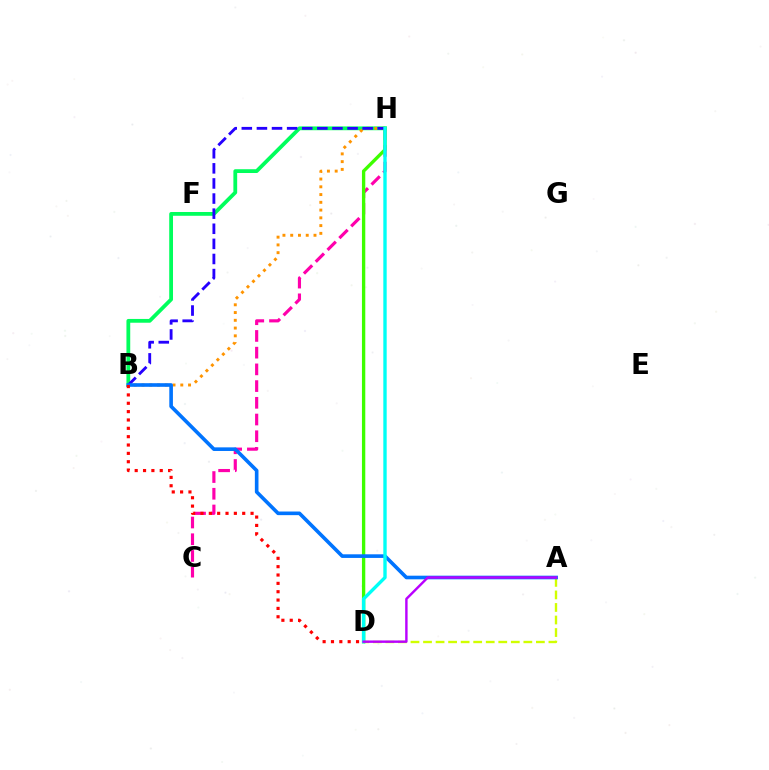{('A', 'D'): [{'color': '#d1ff00', 'line_style': 'dashed', 'thickness': 1.7}, {'color': '#b900ff', 'line_style': 'solid', 'thickness': 1.74}], ('B', 'H'): [{'color': '#00ff5c', 'line_style': 'solid', 'thickness': 2.73}, {'color': '#ff9400', 'line_style': 'dotted', 'thickness': 2.11}, {'color': '#2500ff', 'line_style': 'dashed', 'thickness': 2.05}], ('C', 'H'): [{'color': '#ff00ac', 'line_style': 'dashed', 'thickness': 2.27}], ('D', 'H'): [{'color': '#3dff00', 'line_style': 'solid', 'thickness': 2.41}, {'color': '#00fff6', 'line_style': 'solid', 'thickness': 2.43}], ('A', 'B'): [{'color': '#0074ff', 'line_style': 'solid', 'thickness': 2.61}], ('B', 'D'): [{'color': '#ff0000', 'line_style': 'dotted', 'thickness': 2.27}]}